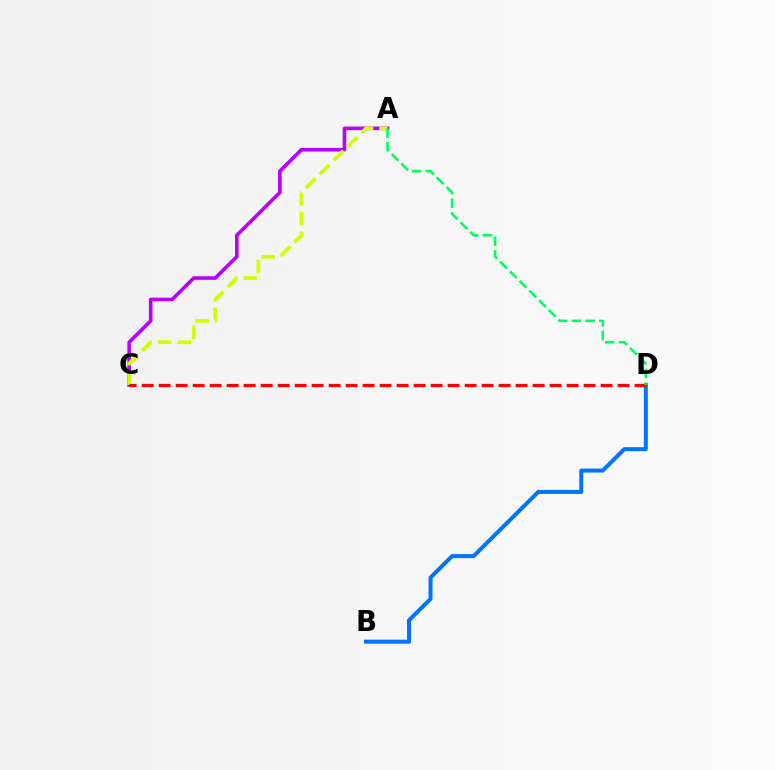{('B', 'D'): [{'color': '#0074ff', 'line_style': 'solid', 'thickness': 2.88}], ('A', 'C'): [{'color': '#b900ff', 'line_style': 'solid', 'thickness': 2.6}, {'color': '#d1ff00', 'line_style': 'dashed', 'thickness': 2.66}], ('C', 'D'): [{'color': '#ff0000', 'line_style': 'dashed', 'thickness': 2.31}], ('A', 'D'): [{'color': '#00ff5c', 'line_style': 'dashed', 'thickness': 1.86}]}